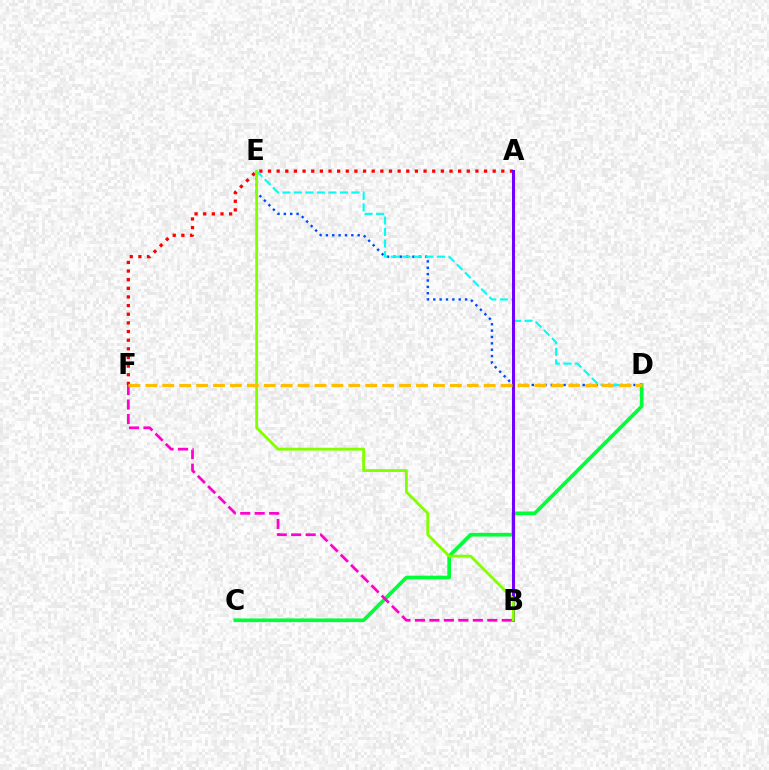{('A', 'F'): [{'color': '#ff0000', 'line_style': 'dotted', 'thickness': 2.35}], ('C', 'D'): [{'color': '#00ff39', 'line_style': 'solid', 'thickness': 2.65}], ('D', 'E'): [{'color': '#004bff', 'line_style': 'dotted', 'thickness': 1.73}, {'color': '#00fff6', 'line_style': 'dashed', 'thickness': 1.56}], ('A', 'B'): [{'color': '#7200ff', 'line_style': 'solid', 'thickness': 2.15}], ('B', 'E'): [{'color': '#84ff00', 'line_style': 'solid', 'thickness': 2.05}], ('B', 'F'): [{'color': '#ff00cf', 'line_style': 'dashed', 'thickness': 1.97}], ('D', 'F'): [{'color': '#ffbd00', 'line_style': 'dashed', 'thickness': 2.3}]}